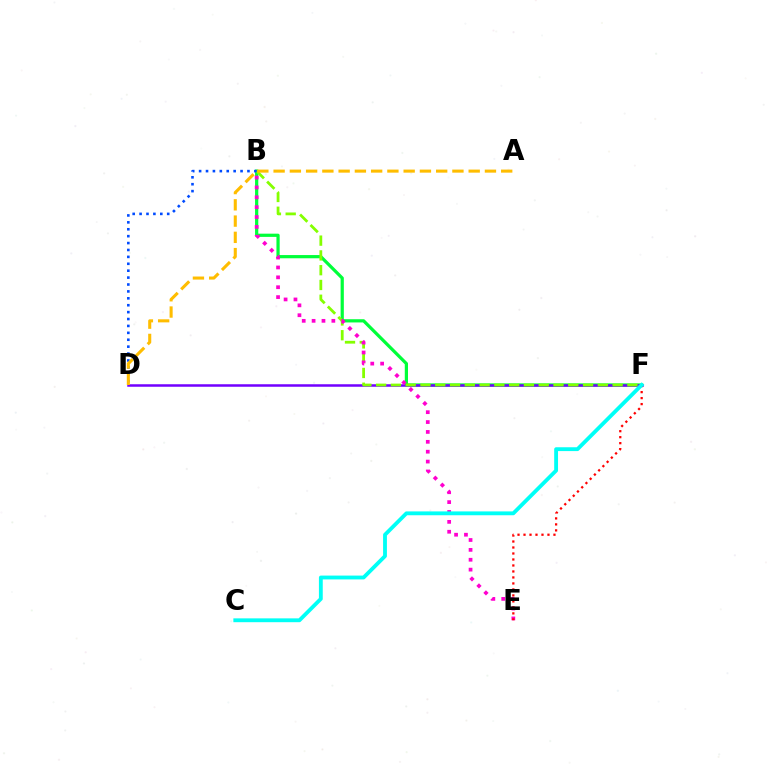{('B', 'F'): [{'color': '#00ff39', 'line_style': 'solid', 'thickness': 2.32}, {'color': '#84ff00', 'line_style': 'dashed', 'thickness': 2.01}], ('D', 'F'): [{'color': '#7200ff', 'line_style': 'solid', 'thickness': 1.8}], ('B', 'D'): [{'color': '#004bff', 'line_style': 'dotted', 'thickness': 1.88}], ('B', 'E'): [{'color': '#ff00cf', 'line_style': 'dotted', 'thickness': 2.68}], ('E', 'F'): [{'color': '#ff0000', 'line_style': 'dotted', 'thickness': 1.63}], ('C', 'F'): [{'color': '#00fff6', 'line_style': 'solid', 'thickness': 2.76}], ('A', 'D'): [{'color': '#ffbd00', 'line_style': 'dashed', 'thickness': 2.21}]}